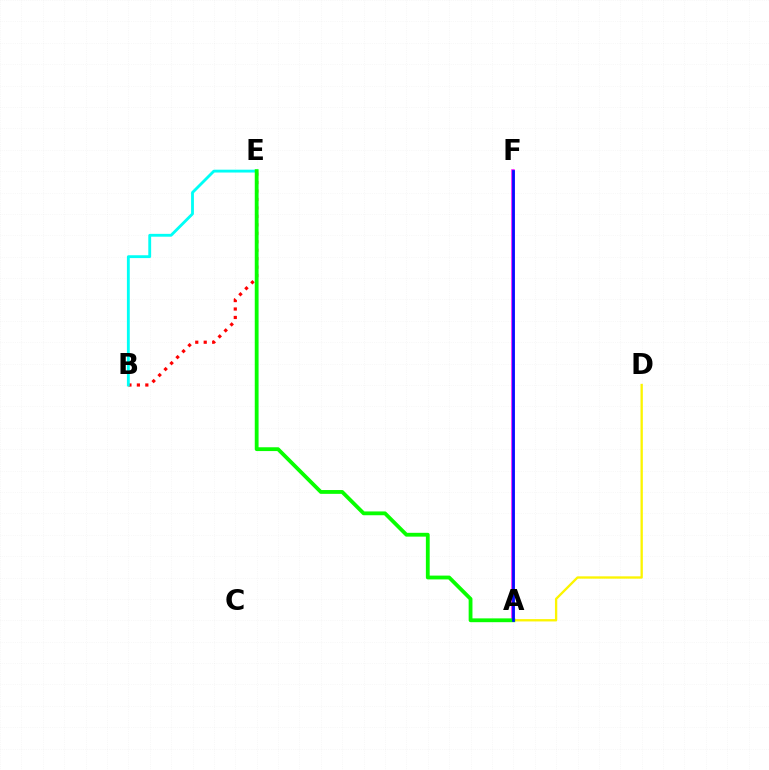{('A', 'D'): [{'color': '#fcf500', 'line_style': 'solid', 'thickness': 1.68}], ('B', 'E'): [{'color': '#ff0000', 'line_style': 'dotted', 'thickness': 2.3}, {'color': '#00fff6', 'line_style': 'solid', 'thickness': 2.05}], ('A', 'F'): [{'color': '#ee00ff', 'line_style': 'solid', 'thickness': 2.52}, {'color': '#0010ff', 'line_style': 'solid', 'thickness': 1.96}], ('A', 'E'): [{'color': '#08ff00', 'line_style': 'solid', 'thickness': 2.74}]}